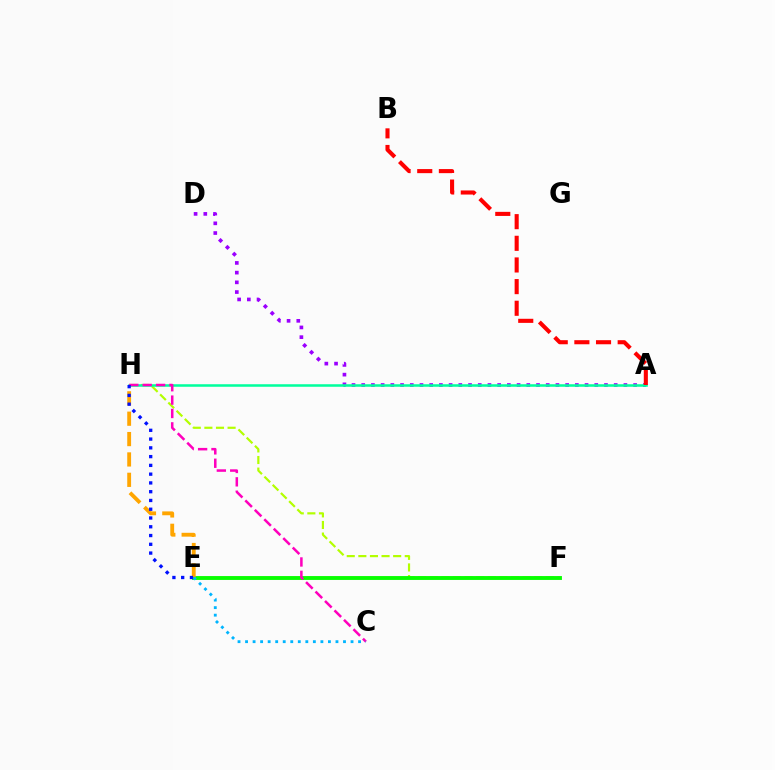{('F', 'H'): [{'color': '#b3ff00', 'line_style': 'dashed', 'thickness': 1.58}], ('E', 'F'): [{'color': '#08ff00', 'line_style': 'solid', 'thickness': 2.79}], ('E', 'H'): [{'color': '#ffa500', 'line_style': 'dashed', 'thickness': 2.77}, {'color': '#0010ff', 'line_style': 'dotted', 'thickness': 2.38}], ('A', 'D'): [{'color': '#9b00ff', 'line_style': 'dotted', 'thickness': 2.64}], ('A', 'H'): [{'color': '#00ff9d', 'line_style': 'solid', 'thickness': 1.82}], ('C', 'H'): [{'color': '#ff00bd', 'line_style': 'dashed', 'thickness': 1.82}], ('C', 'E'): [{'color': '#00b5ff', 'line_style': 'dotted', 'thickness': 2.05}], ('A', 'B'): [{'color': '#ff0000', 'line_style': 'dashed', 'thickness': 2.94}]}